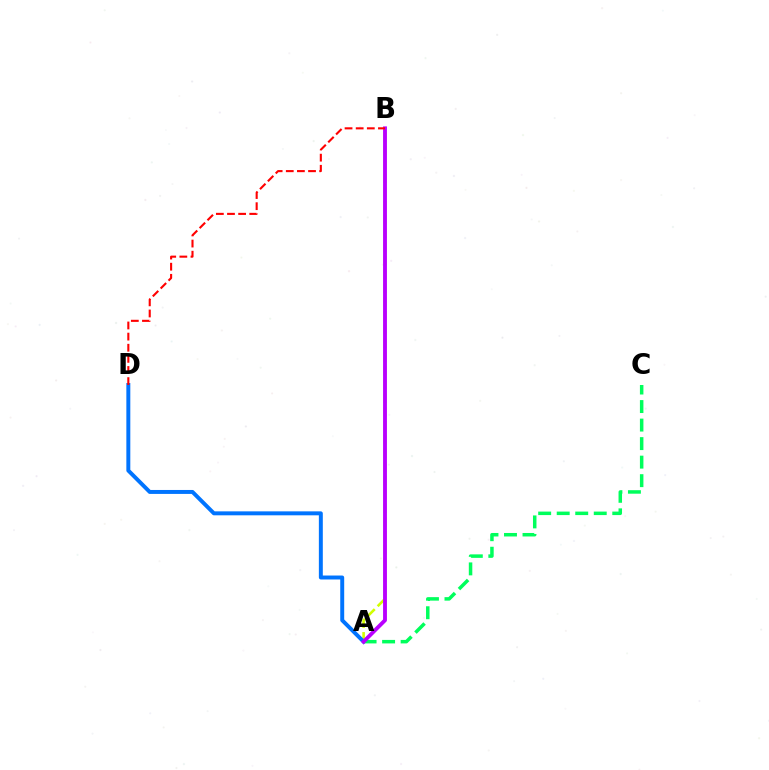{('A', 'B'): [{'color': '#d1ff00', 'line_style': 'dashed', 'thickness': 1.87}, {'color': '#b900ff', 'line_style': 'solid', 'thickness': 2.78}], ('A', 'D'): [{'color': '#0074ff', 'line_style': 'solid', 'thickness': 2.84}], ('A', 'C'): [{'color': '#00ff5c', 'line_style': 'dashed', 'thickness': 2.52}], ('B', 'D'): [{'color': '#ff0000', 'line_style': 'dashed', 'thickness': 1.51}]}